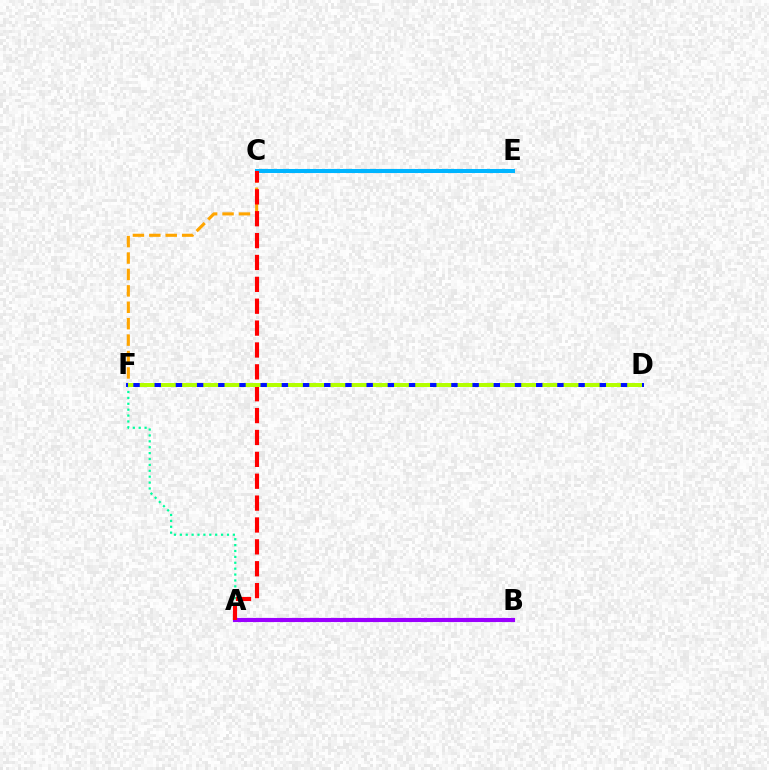{('C', 'E'): [{'color': '#00b5ff', 'line_style': 'solid', 'thickness': 2.91}], ('A', 'B'): [{'color': '#9b00ff', 'line_style': 'solid', 'thickness': 2.97}], ('C', 'F'): [{'color': '#ffa500', 'line_style': 'dashed', 'thickness': 2.23}], ('D', 'F'): [{'color': '#08ff00', 'line_style': 'solid', 'thickness': 1.99}, {'color': '#ff00bd', 'line_style': 'dotted', 'thickness': 1.9}, {'color': '#0010ff', 'line_style': 'solid', 'thickness': 2.85}, {'color': '#b3ff00', 'line_style': 'dashed', 'thickness': 2.88}], ('A', 'F'): [{'color': '#00ff9d', 'line_style': 'dotted', 'thickness': 1.6}], ('A', 'C'): [{'color': '#ff0000', 'line_style': 'dashed', 'thickness': 2.97}]}